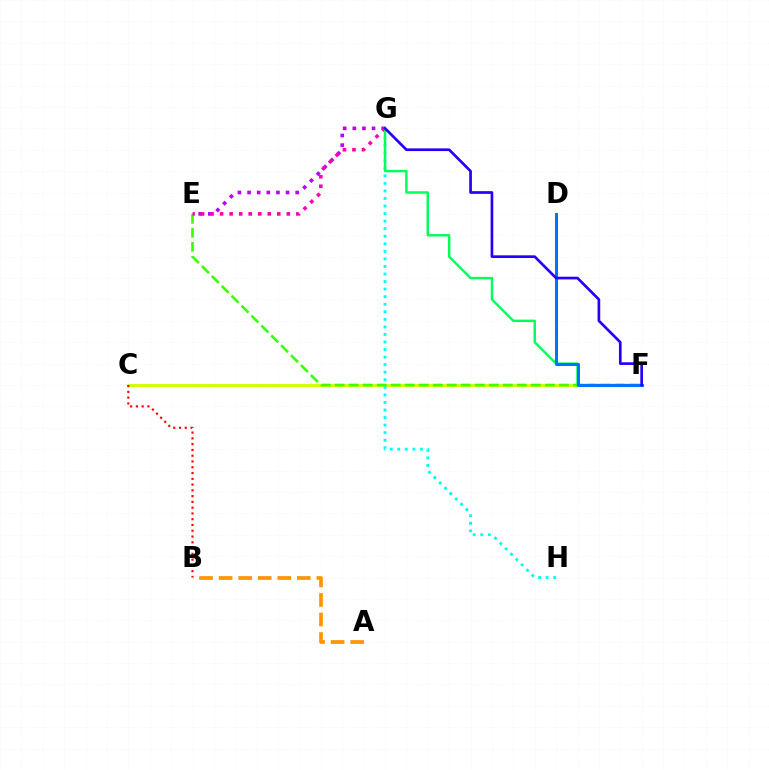{('C', 'F'): [{'color': '#d1ff00', 'line_style': 'solid', 'thickness': 2.08}], ('G', 'H'): [{'color': '#00fff6', 'line_style': 'dotted', 'thickness': 2.05}], ('E', 'G'): [{'color': '#b900ff', 'line_style': 'dotted', 'thickness': 2.61}, {'color': '#ff00ac', 'line_style': 'dotted', 'thickness': 2.59}], ('E', 'F'): [{'color': '#3dff00', 'line_style': 'dashed', 'thickness': 1.9}], ('B', 'C'): [{'color': '#ff0000', 'line_style': 'dotted', 'thickness': 1.57}], ('A', 'B'): [{'color': '#ff9400', 'line_style': 'dashed', 'thickness': 2.66}], ('F', 'G'): [{'color': '#00ff5c', 'line_style': 'solid', 'thickness': 1.77}, {'color': '#2500ff', 'line_style': 'solid', 'thickness': 1.93}], ('D', 'F'): [{'color': '#0074ff', 'line_style': 'solid', 'thickness': 2.15}]}